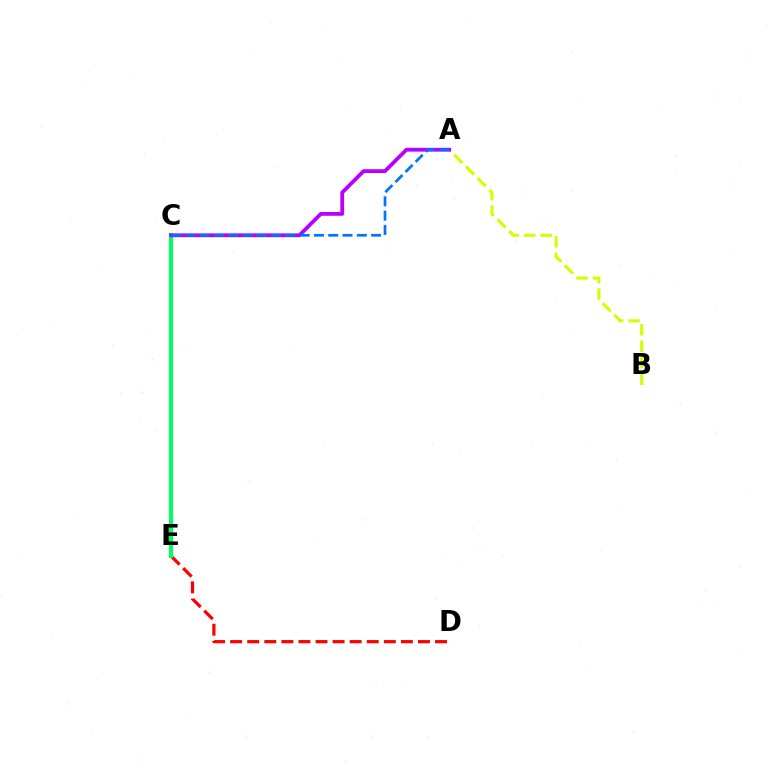{('D', 'E'): [{'color': '#ff0000', 'line_style': 'dashed', 'thickness': 2.32}], ('C', 'E'): [{'color': '#00ff5c', 'line_style': 'solid', 'thickness': 2.97}], ('A', 'B'): [{'color': '#d1ff00', 'line_style': 'dashed', 'thickness': 2.24}], ('A', 'C'): [{'color': '#b900ff', 'line_style': 'solid', 'thickness': 2.74}, {'color': '#0074ff', 'line_style': 'dashed', 'thickness': 1.94}]}